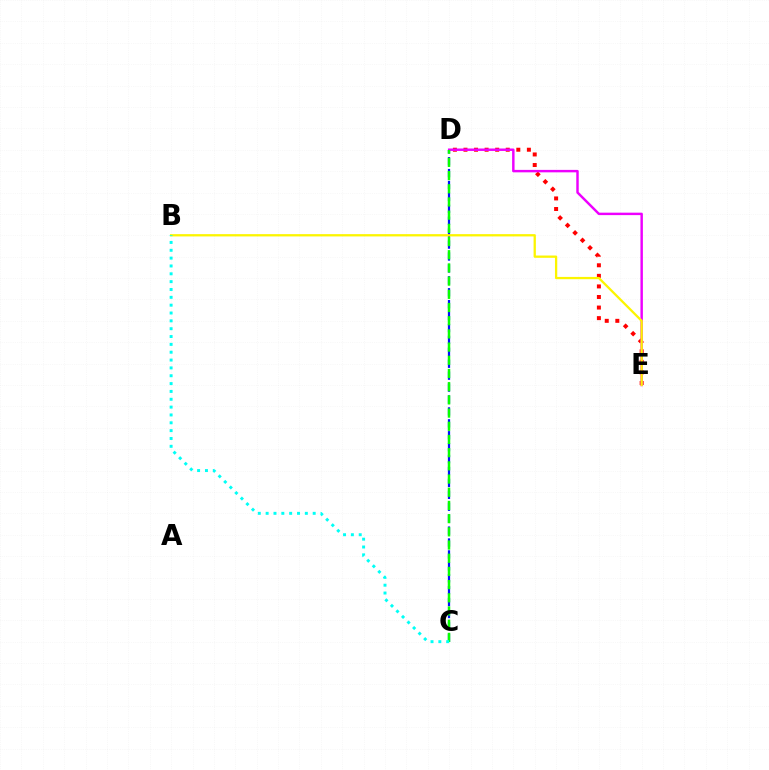{('C', 'D'): [{'color': '#0010ff', 'line_style': 'dashed', 'thickness': 1.62}, {'color': '#08ff00', 'line_style': 'dashed', 'thickness': 1.79}], ('D', 'E'): [{'color': '#ff0000', 'line_style': 'dotted', 'thickness': 2.87}, {'color': '#ee00ff', 'line_style': 'solid', 'thickness': 1.76}], ('B', 'E'): [{'color': '#fcf500', 'line_style': 'solid', 'thickness': 1.65}], ('B', 'C'): [{'color': '#00fff6', 'line_style': 'dotted', 'thickness': 2.13}]}